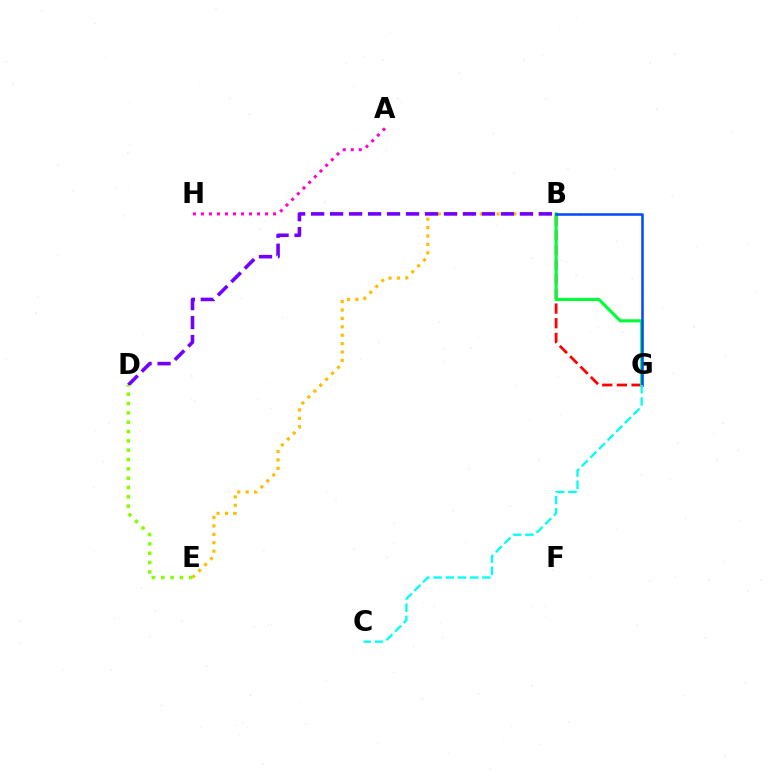{('B', 'G'): [{'color': '#ff0000', 'line_style': 'dashed', 'thickness': 1.99}, {'color': '#00ff39', 'line_style': 'solid', 'thickness': 2.25}, {'color': '#004bff', 'line_style': 'solid', 'thickness': 1.83}], ('A', 'H'): [{'color': '#ff00cf', 'line_style': 'dotted', 'thickness': 2.18}], ('B', 'E'): [{'color': '#ffbd00', 'line_style': 'dotted', 'thickness': 2.28}], ('C', 'G'): [{'color': '#00fff6', 'line_style': 'dashed', 'thickness': 1.66}], ('B', 'D'): [{'color': '#7200ff', 'line_style': 'dashed', 'thickness': 2.58}], ('D', 'E'): [{'color': '#84ff00', 'line_style': 'dotted', 'thickness': 2.53}]}